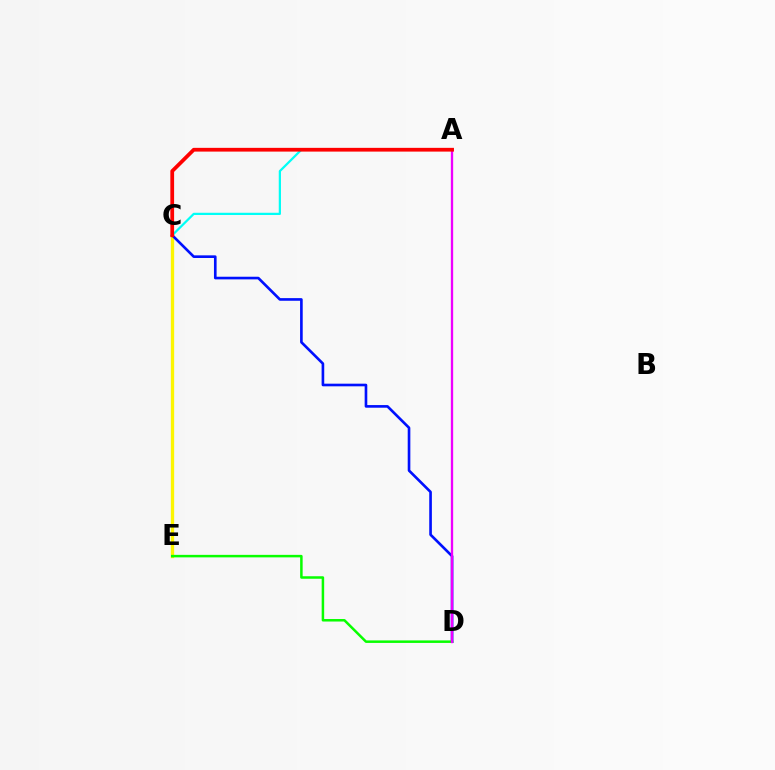{('C', 'E'): [{'color': '#fcf500', 'line_style': 'solid', 'thickness': 2.38}], ('C', 'D'): [{'color': '#0010ff', 'line_style': 'solid', 'thickness': 1.9}], ('D', 'E'): [{'color': '#08ff00', 'line_style': 'solid', 'thickness': 1.8}], ('A', 'C'): [{'color': '#00fff6', 'line_style': 'solid', 'thickness': 1.61}, {'color': '#ff0000', 'line_style': 'solid', 'thickness': 2.7}], ('A', 'D'): [{'color': '#ee00ff', 'line_style': 'solid', 'thickness': 1.67}]}